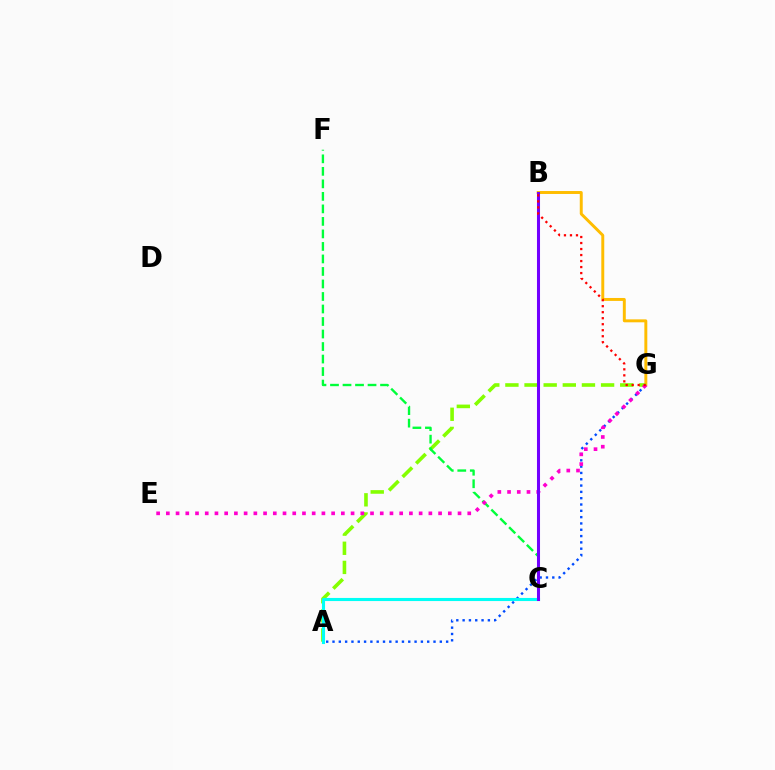{('B', 'G'): [{'color': '#ffbd00', 'line_style': 'solid', 'thickness': 2.12}, {'color': '#ff0000', 'line_style': 'dotted', 'thickness': 1.63}], ('A', 'G'): [{'color': '#004bff', 'line_style': 'dotted', 'thickness': 1.72}, {'color': '#84ff00', 'line_style': 'dashed', 'thickness': 2.6}], ('C', 'F'): [{'color': '#00ff39', 'line_style': 'dashed', 'thickness': 1.7}], ('E', 'G'): [{'color': '#ff00cf', 'line_style': 'dotted', 'thickness': 2.64}], ('A', 'C'): [{'color': '#00fff6', 'line_style': 'solid', 'thickness': 2.23}], ('B', 'C'): [{'color': '#7200ff', 'line_style': 'solid', 'thickness': 2.2}]}